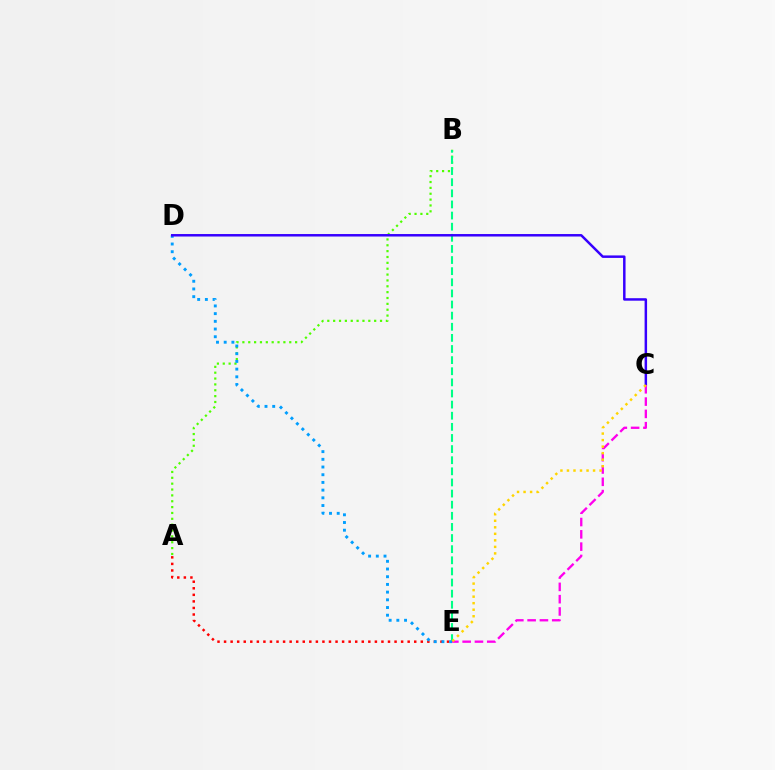{('A', 'B'): [{'color': '#4fff00', 'line_style': 'dotted', 'thickness': 1.59}], ('A', 'E'): [{'color': '#ff0000', 'line_style': 'dotted', 'thickness': 1.78}], ('B', 'E'): [{'color': '#00ff86', 'line_style': 'dashed', 'thickness': 1.51}], ('D', 'E'): [{'color': '#009eff', 'line_style': 'dotted', 'thickness': 2.09}], ('C', 'D'): [{'color': '#3700ff', 'line_style': 'solid', 'thickness': 1.79}], ('C', 'E'): [{'color': '#ff00ed', 'line_style': 'dashed', 'thickness': 1.67}, {'color': '#ffd500', 'line_style': 'dotted', 'thickness': 1.77}]}